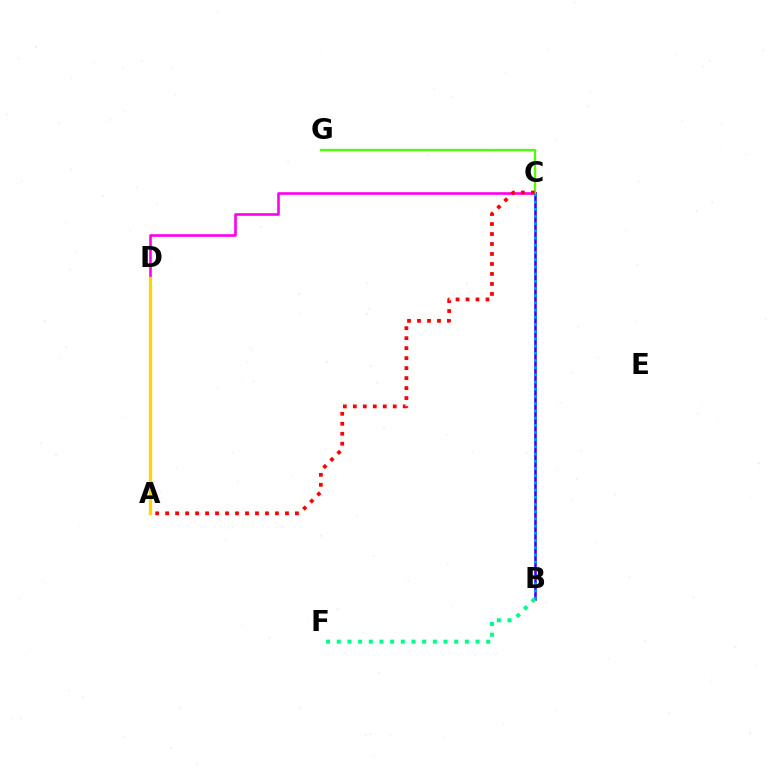{('C', 'D'): [{'color': '#ff00ed', 'line_style': 'solid', 'thickness': 1.9}], ('B', 'C'): [{'color': '#3700ff', 'line_style': 'solid', 'thickness': 1.87}, {'color': '#009eff', 'line_style': 'dotted', 'thickness': 1.96}], ('C', 'G'): [{'color': '#4fff00', 'line_style': 'solid', 'thickness': 1.66}], ('A', 'C'): [{'color': '#ff0000', 'line_style': 'dotted', 'thickness': 2.71}], ('A', 'D'): [{'color': '#ffd500', 'line_style': 'solid', 'thickness': 2.37}], ('B', 'F'): [{'color': '#00ff86', 'line_style': 'dotted', 'thickness': 2.9}]}